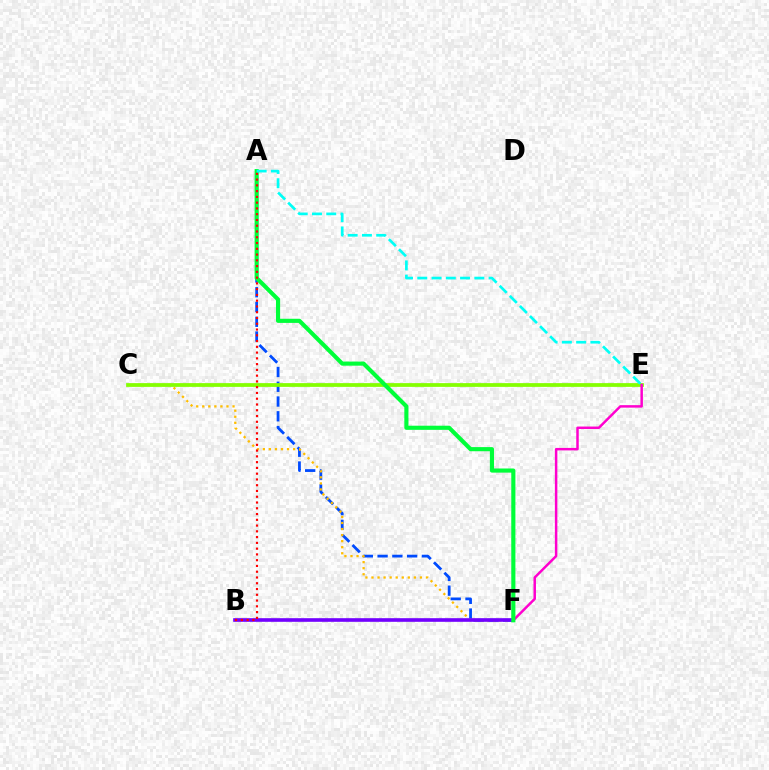{('A', 'F'): [{'color': '#004bff', 'line_style': 'dashed', 'thickness': 2.01}, {'color': '#00ff39', 'line_style': 'solid', 'thickness': 2.98}], ('C', 'F'): [{'color': '#ffbd00', 'line_style': 'dotted', 'thickness': 1.65}], ('B', 'F'): [{'color': '#7200ff', 'line_style': 'solid', 'thickness': 2.61}], ('C', 'E'): [{'color': '#84ff00', 'line_style': 'solid', 'thickness': 2.7}], ('E', 'F'): [{'color': '#ff00cf', 'line_style': 'solid', 'thickness': 1.79}], ('A', 'B'): [{'color': '#ff0000', 'line_style': 'dotted', 'thickness': 1.57}], ('A', 'E'): [{'color': '#00fff6', 'line_style': 'dashed', 'thickness': 1.94}]}